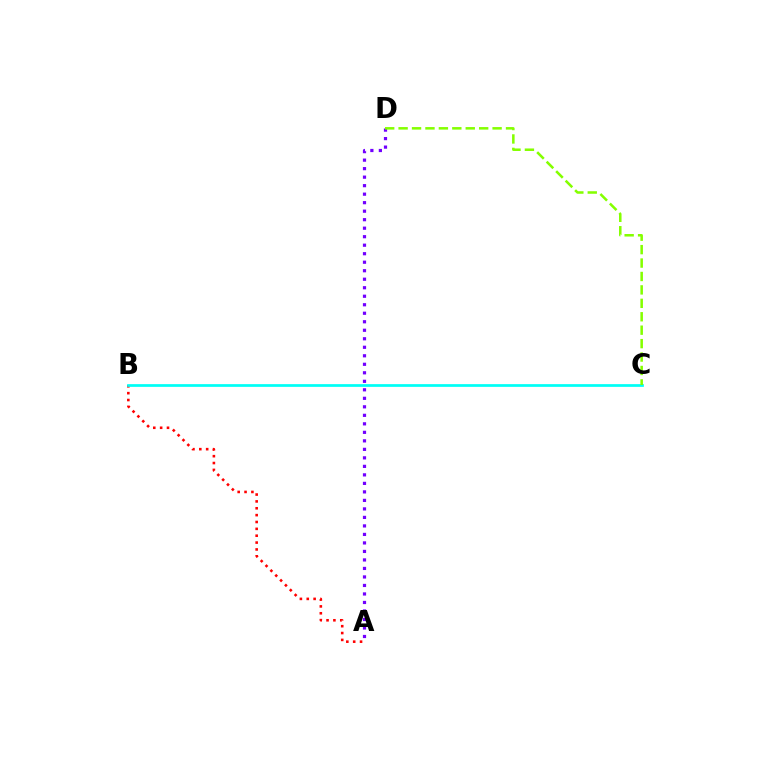{('A', 'B'): [{'color': '#ff0000', 'line_style': 'dotted', 'thickness': 1.86}], ('A', 'D'): [{'color': '#7200ff', 'line_style': 'dotted', 'thickness': 2.31}], ('B', 'C'): [{'color': '#00fff6', 'line_style': 'solid', 'thickness': 1.96}], ('C', 'D'): [{'color': '#84ff00', 'line_style': 'dashed', 'thickness': 1.82}]}